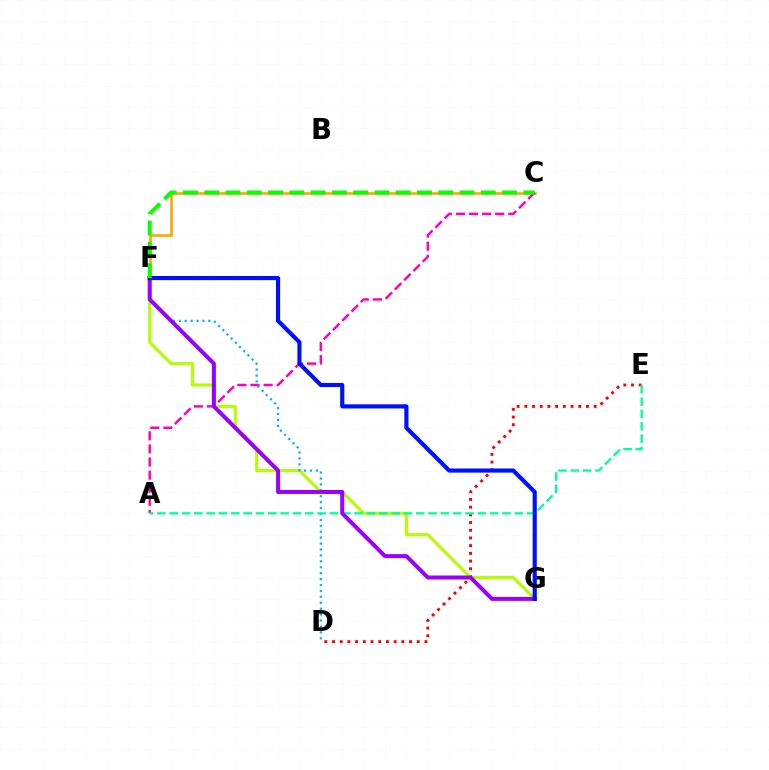{('C', 'F'): [{'color': '#ffa500', 'line_style': 'solid', 'thickness': 1.89}, {'color': '#08ff00', 'line_style': 'dashed', 'thickness': 2.89}], ('A', 'C'): [{'color': '#ff00bd', 'line_style': 'dashed', 'thickness': 1.78}], ('D', 'E'): [{'color': '#ff0000', 'line_style': 'dotted', 'thickness': 2.09}], ('F', 'G'): [{'color': '#b3ff00', 'line_style': 'solid', 'thickness': 2.24}, {'color': '#9b00ff', 'line_style': 'solid', 'thickness': 2.88}, {'color': '#0010ff', 'line_style': 'solid', 'thickness': 2.98}], ('D', 'F'): [{'color': '#00b5ff', 'line_style': 'dotted', 'thickness': 1.61}], ('A', 'E'): [{'color': '#00ff9d', 'line_style': 'dashed', 'thickness': 1.67}]}